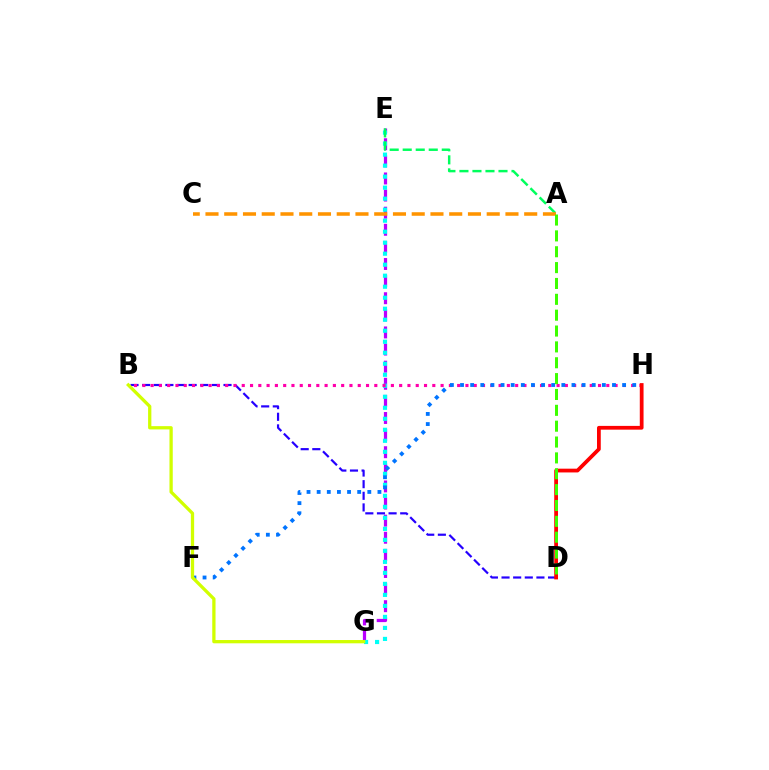{('E', 'G'): [{'color': '#b900ff', 'line_style': 'dashed', 'thickness': 2.32}, {'color': '#00fff6', 'line_style': 'dotted', 'thickness': 2.99}], ('B', 'D'): [{'color': '#2500ff', 'line_style': 'dashed', 'thickness': 1.58}], ('B', 'H'): [{'color': '#ff00ac', 'line_style': 'dotted', 'thickness': 2.25}], ('F', 'H'): [{'color': '#0074ff', 'line_style': 'dotted', 'thickness': 2.75}], ('B', 'G'): [{'color': '#d1ff00', 'line_style': 'solid', 'thickness': 2.36}], ('A', 'E'): [{'color': '#00ff5c', 'line_style': 'dashed', 'thickness': 1.77}], ('D', 'H'): [{'color': '#ff0000', 'line_style': 'solid', 'thickness': 2.71}], ('A', 'C'): [{'color': '#ff9400', 'line_style': 'dashed', 'thickness': 2.55}], ('A', 'D'): [{'color': '#3dff00', 'line_style': 'dashed', 'thickness': 2.15}]}